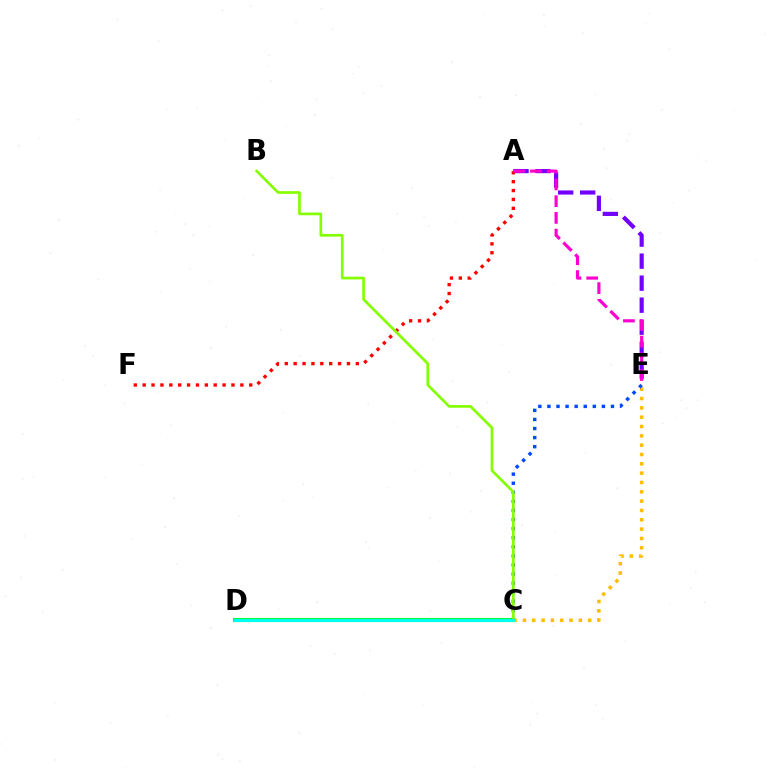{('C', 'E'): [{'color': '#ffbd00', 'line_style': 'dotted', 'thickness': 2.53}, {'color': '#004bff', 'line_style': 'dotted', 'thickness': 2.47}], ('C', 'D'): [{'color': '#00ff39', 'line_style': 'solid', 'thickness': 2.98}, {'color': '#00fff6', 'line_style': 'solid', 'thickness': 2.07}], ('A', 'E'): [{'color': '#7200ff', 'line_style': 'dashed', 'thickness': 2.99}, {'color': '#ff00cf', 'line_style': 'dashed', 'thickness': 2.27}], ('A', 'F'): [{'color': '#ff0000', 'line_style': 'dotted', 'thickness': 2.41}], ('B', 'C'): [{'color': '#84ff00', 'line_style': 'solid', 'thickness': 1.92}]}